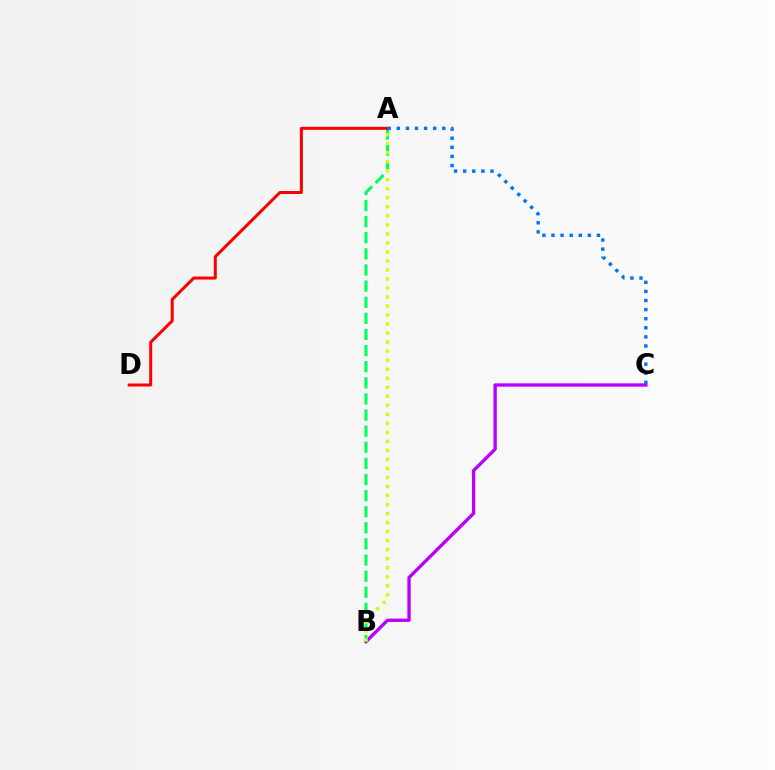{('B', 'C'): [{'color': '#b900ff', 'line_style': 'solid', 'thickness': 2.4}], ('A', 'B'): [{'color': '#00ff5c', 'line_style': 'dashed', 'thickness': 2.19}, {'color': '#d1ff00', 'line_style': 'dotted', 'thickness': 2.45}], ('A', 'D'): [{'color': '#ff0000', 'line_style': 'solid', 'thickness': 2.16}], ('A', 'C'): [{'color': '#0074ff', 'line_style': 'dotted', 'thickness': 2.47}]}